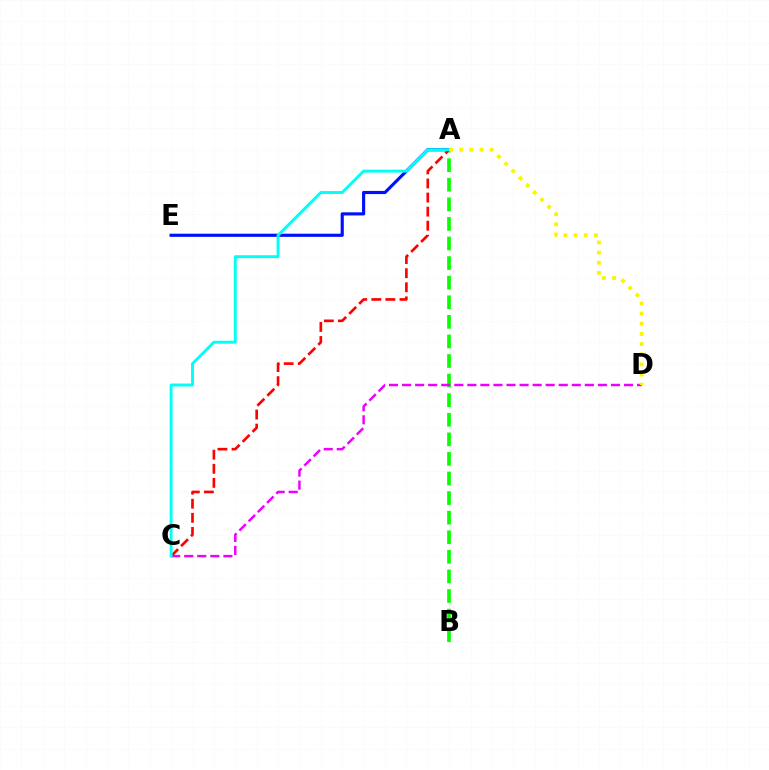{('A', 'E'): [{'color': '#0010ff', 'line_style': 'solid', 'thickness': 2.27}], ('A', 'B'): [{'color': '#08ff00', 'line_style': 'dashed', 'thickness': 2.66}], ('C', 'D'): [{'color': '#ee00ff', 'line_style': 'dashed', 'thickness': 1.77}], ('A', 'C'): [{'color': '#ff0000', 'line_style': 'dashed', 'thickness': 1.91}, {'color': '#00fff6', 'line_style': 'solid', 'thickness': 2.1}], ('A', 'D'): [{'color': '#fcf500', 'line_style': 'dotted', 'thickness': 2.76}]}